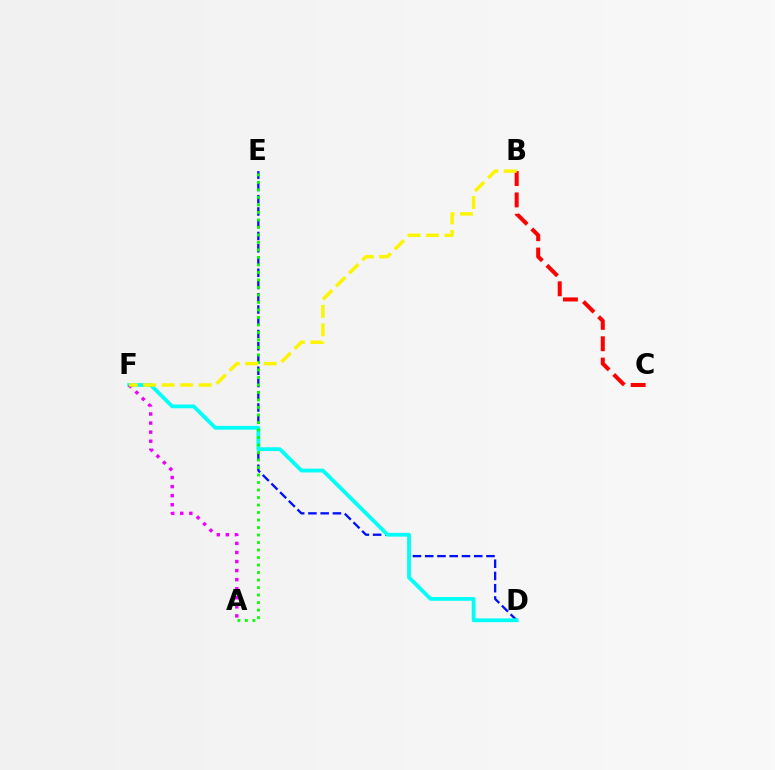{('D', 'E'): [{'color': '#0010ff', 'line_style': 'dashed', 'thickness': 1.66}], ('D', 'F'): [{'color': '#00fff6', 'line_style': 'solid', 'thickness': 2.73}], ('A', 'F'): [{'color': '#ee00ff', 'line_style': 'dotted', 'thickness': 2.46}], ('A', 'E'): [{'color': '#08ff00', 'line_style': 'dotted', 'thickness': 2.04}], ('B', 'C'): [{'color': '#ff0000', 'line_style': 'dashed', 'thickness': 2.9}], ('B', 'F'): [{'color': '#fcf500', 'line_style': 'dashed', 'thickness': 2.51}]}